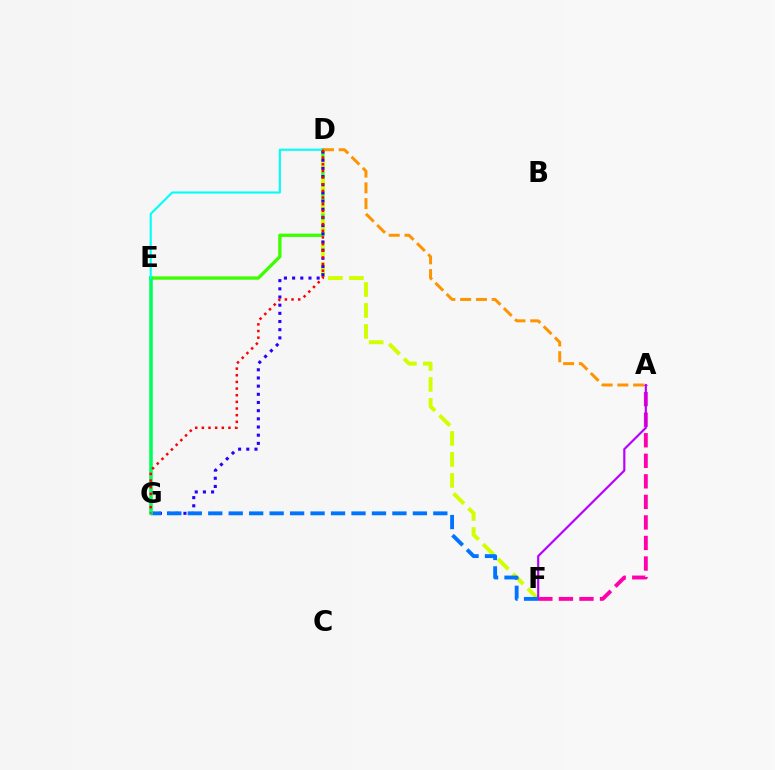{('D', 'E'): [{'color': '#3dff00', 'line_style': 'solid', 'thickness': 2.39}, {'color': '#00fff6', 'line_style': 'solid', 'thickness': 1.52}], ('A', 'F'): [{'color': '#ff00ac', 'line_style': 'dashed', 'thickness': 2.79}, {'color': '#b900ff', 'line_style': 'solid', 'thickness': 1.56}], ('D', 'F'): [{'color': '#d1ff00', 'line_style': 'dashed', 'thickness': 2.85}], ('D', 'G'): [{'color': '#2500ff', 'line_style': 'dotted', 'thickness': 2.22}, {'color': '#ff0000', 'line_style': 'dotted', 'thickness': 1.81}], ('F', 'G'): [{'color': '#0074ff', 'line_style': 'dashed', 'thickness': 2.78}], ('E', 'G'): [{'color': '#00ff5c', 'line_style': 'solid', 'thickness': 2.55}], ('A', 'D'): [{'color': '#ff9400', 'line_style': 'dashed', 'thickness': 2.14}]}